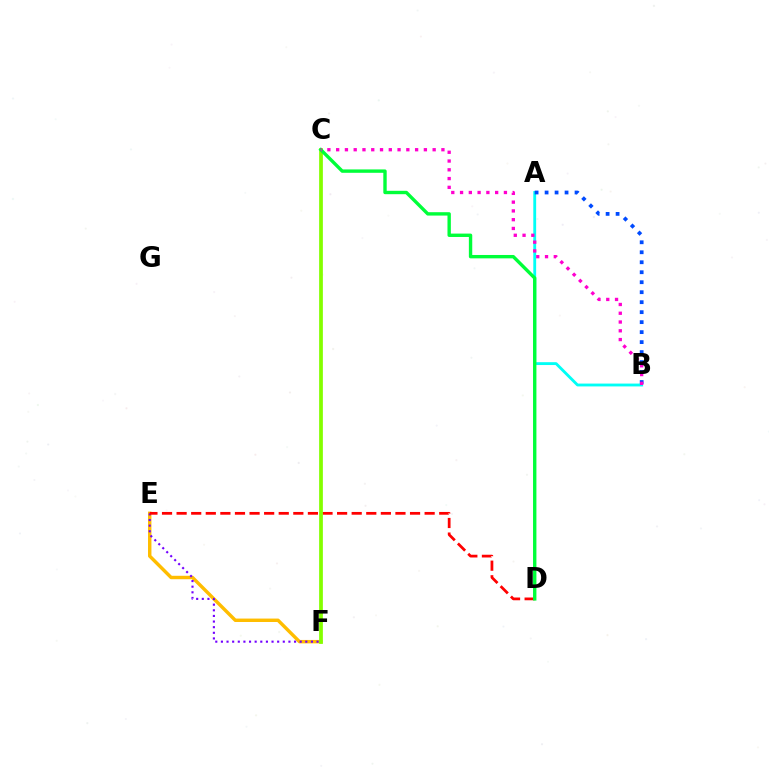{('E', 'F'): [{'color': '#ffbd00', 'line_style': 'solid', 'thickness': 2.47}, {'color': '#7200ff', 'line_style': 'dotted', 'thickness': 1.53}], ('A', 'B'): [{'color': '#00fff6', 'line_style': 'solid', 'thickness': 2.05}, {'color': '#004bff', 'line_style': 'dotted', 'thickness': 2.71}], ('D', 'E'): [{'color': '#ff0000', 'line_style': 'dashed', 'thickness': 1.98}], ('C', 'F'): [{'color': '#84ff00', 'line_style': 'solid', 'thickness': 2.7}], ('C', 'D'): [{'color': '#00ff39', 'line_style': 'solid', 'thickness': 2.43}], ('B', 'C'): [{'color': '#ff00cf', 'line_style': 'dotted', 'thickness': 2.38}]}